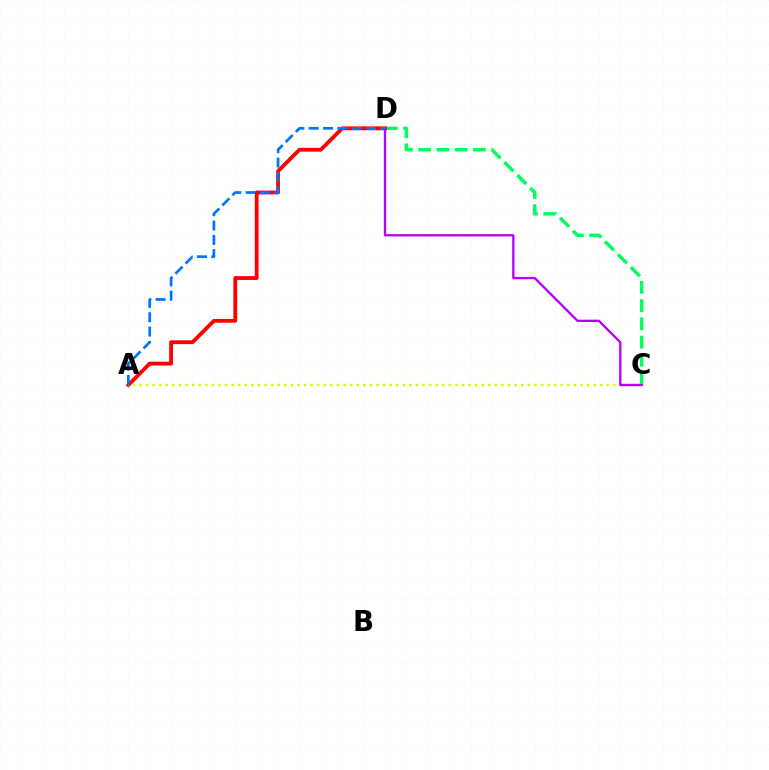{('C', 'D'): [{'color': '#00ff5c', 'line_style': 'dashed', 'thickness': 2.48}, {'color': '#b900ff', 'line_style': 'solid', 'thickness': 1.68}], ('A', 'D'): [{'color': '#ff0000', 'line_style': 'solid', 'thickness': 2.76}, {'color': '#0074ff', 'line_style': 'dashed', 'thickness': 1.95}], ('A', 'C'): [{'color': '#d1ff00', 'line_style': 'dotted', 'thickness': 1.79}]}